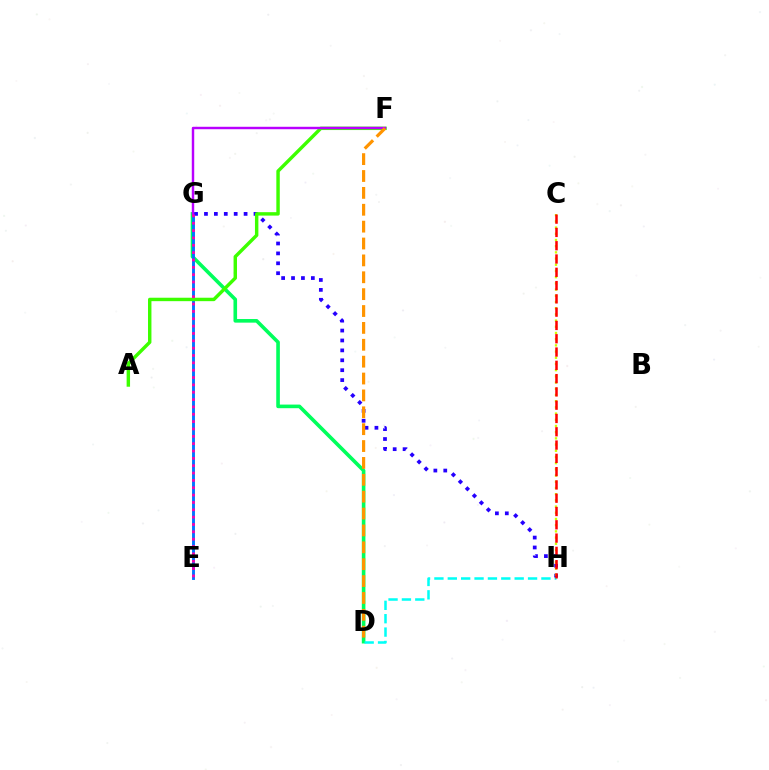{('D', 'G'): [{'color': '#00ff5c', 'line_style': 'solid', 'thickness': 2.6}], ('E', 'G'): [{'color': '#0074ff', 'line_style': 'solid', 'thickness': 2.08}, {'color': '#ff00ac', 'line_style': 'dotted', 'thickness': 2.0}], ('G', 'H'): [{'color': '#2500ff', 'line_style': 'dotted', 'thickness': 2.69}], ('D', 'H'): [{'color': '#00fff6', 'line_style': 'dashed', 'thickness': 1.82}], ('A', 'F'): [{'color': '#3dff00', 'line_style': 'solid', 'thickness': 2.47}], ('F', 'G'): [{'color': '#b900ff', 'line_style': 'solid', 'thickness': 1.75}], ('C', 'H'): [{'color': '#d1ff00', 'line_style': 'dotted', 'thickness': 1.68}, {'color': '#ff0000', 'line_style': 'dashed', 'thickness': 1.81}], ('D', 'F'): [{'color': '#ff9400', 'line_style': 'dashed', 'thickness': 2.29}]}